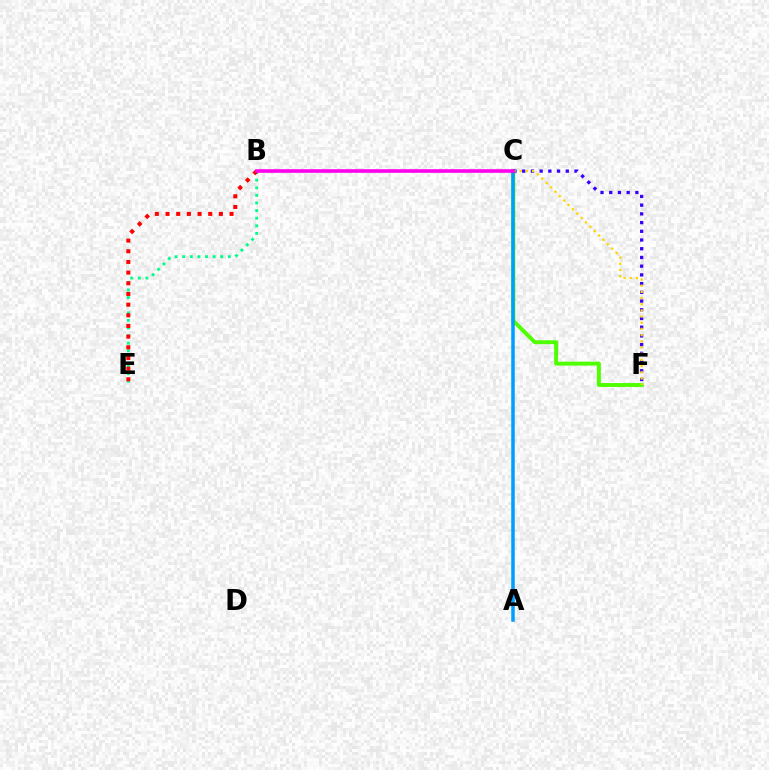{('B', 'E'): [{'color': '#00ff86', 'line_style': 'dotted', 'thickness': 2.07}, {'color': '#ff0000', 'line_style': 'dotted', 'thickness': 2.9}], ('C', 'F'): [{'color': '#4fff00', 'line_style': 'solid', 'thickness': 2.82}, {'color': '#3700ff', 'line_style': 'dotted', 'thickness': 2.37}, {'color': '#ffd500', 'line_style': 'dotted', 'thickness': 1.68}], ('A', 'C'): [{'color': '#009eff', 'line_style': 'solid', 'thickness': 2.52}], ('B', 'C'): [{'color': '#ff00ed', 'line_style': 'solid', 'thickness': 2.59}]}